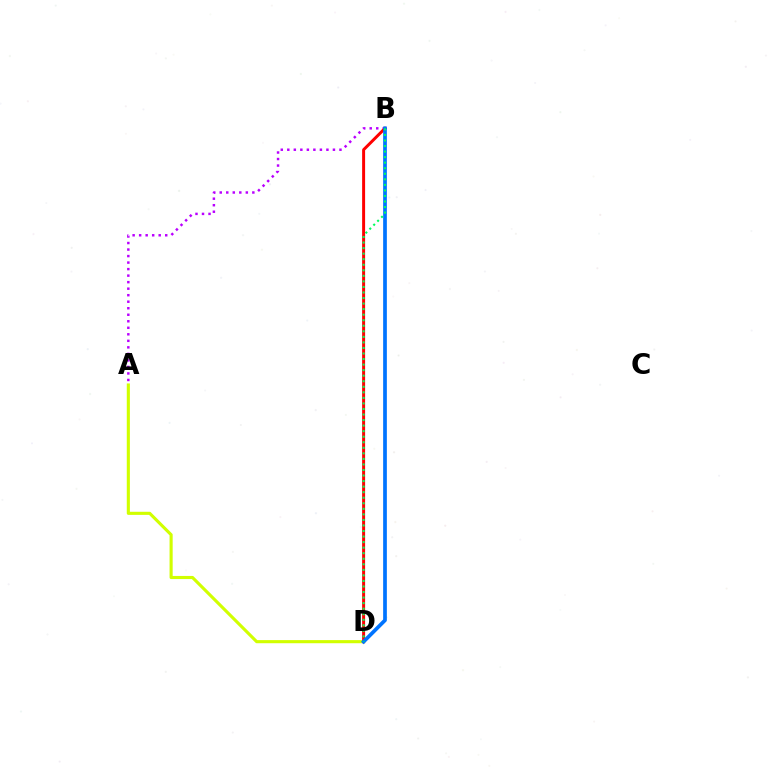{('A', 'D'): [{'color': '#d1ff00', 'line_style': 'solid', 'thickness': 2.24}], ('A', 'B'): [{'color': '#b900ff', 'line_style': 'dotted', 'thickness': 1.77}], ('B', 'D'): [{'color': '#ff0000', 'line_style': 'solid', 'thickness': 2.14}, {'color': '#0074ff', 'line_style': 'solid', 'thickness': 2.67}, {'color': '#00ff5c', 'line_style': 'dotted', 'thickness': 1.51}]}